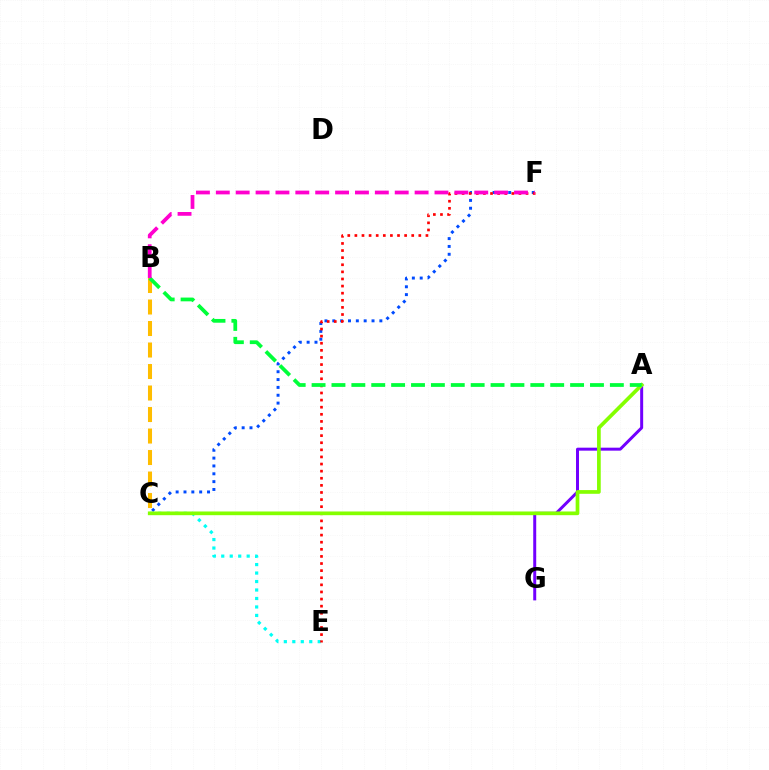{('B', 'C'): [{'color': '#ffbd00', 'line_style': 'dashed', 'thickness': 2.92}], ('A', 'G'): [{'color': '#7200ff', 'line_style': 'solid', 'thickness': 2.15}], ('C', 'E'): [{'color': '#00fff6', 'line_style': 'dotted', 'thickness': 2.3}], ('C', 'F'): [{'color': '#004bff', 'line_style': 'dotted', 'thickness': 2.13}], ('E', 'F'): [{'color': '#ff0000', 'line_style': 'dotted', 'thickness': 1.93}], ('A', 'C'): [{'color': '#84ff00', 'line_style': 'solid', 'thickness': 2.67}], ('A', 'B'): [{'color': '#00ff39', 'line_style': 'dashed', 'thickness': 2.7}], ('B', 'F'): [{'color': '#ff00cf', 'line_style': 'dashed', 'thickness': 2.7}]}